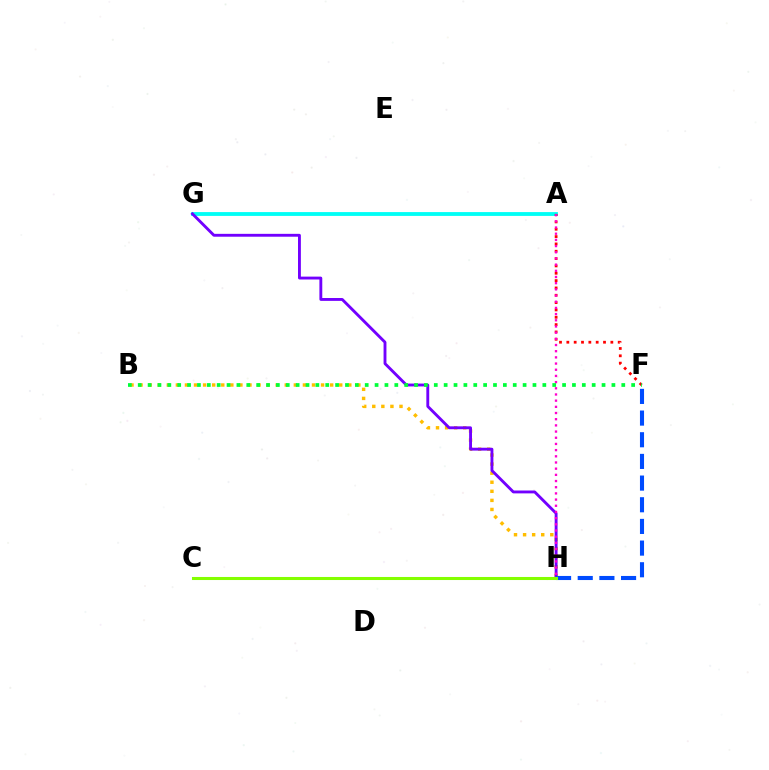{('A', 'G'): [{'color': '#00fff6', 'line_style': 'solid', 'thickness': 2.75}], ('A', 'F'): [{'color': '#ff0000', 'line_style': 'dotted', 'thickness': 1.99}], ('B', 'H'): [{'color': '#ffbd00', 'line_style': 'dotted', 'thickness': 2.47}], ('G', 'H'): [{'color': '#7200ff', 'line_style': 'solid', 'thickness': 2.07}], ('A', 'H'): [{'color': '#ff00cf', 'line_style': 'dotted', 'thickness': 1.68}], ('B', 'F'): [{'color': '#00ff39', 'line_style': 'dotted', 'thickness': 2.68}], ('F', 'H'): [{'color': '#004bff', 'line_style': 'dashed', 'thickness': 2.94}], ('C', 'H'): [{'color': '#84ff00', 'line_style': 'solid', 'thickness': 2.2}]}